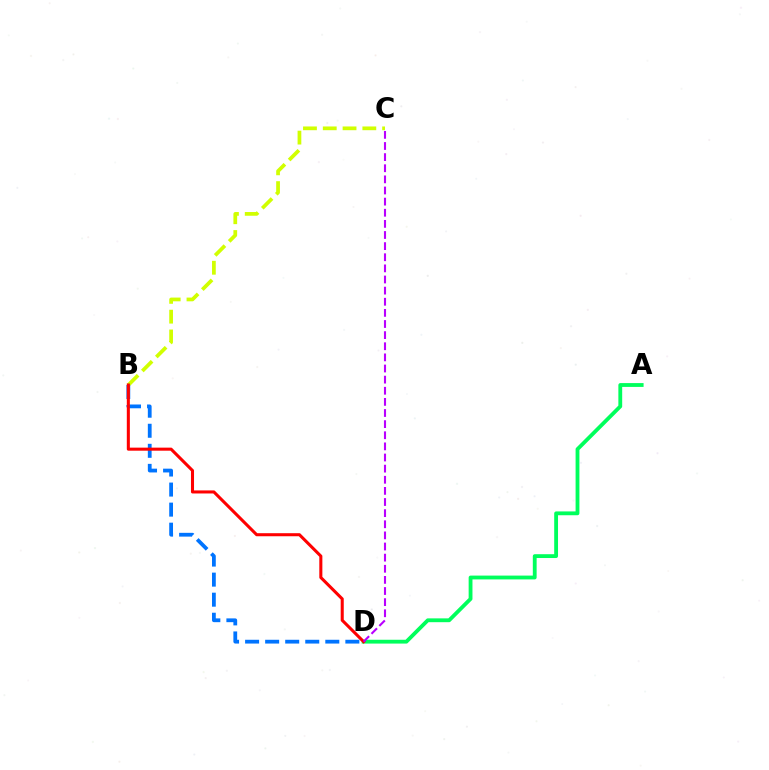{('B', 'C'): [{'color': '#d1ff00', 'line_style': 'dashed', 'thickness': 2.69}], ('B', 'D'): [{'color': '#0074ff', 'line_style': 'dashed', 'thickness': 2.72}, {'color': '#ff0000', 'line_style': 'solid', 'thickness': 2.2}], ('A', 'D'): [{'color': '#00ff5c', 'line_style': 'solid', 'thickness': 2.75}], ('C', 'D'): [{'color': '#b900ff', 'line_style': 'dashed', 'thickness': 1.51}]}